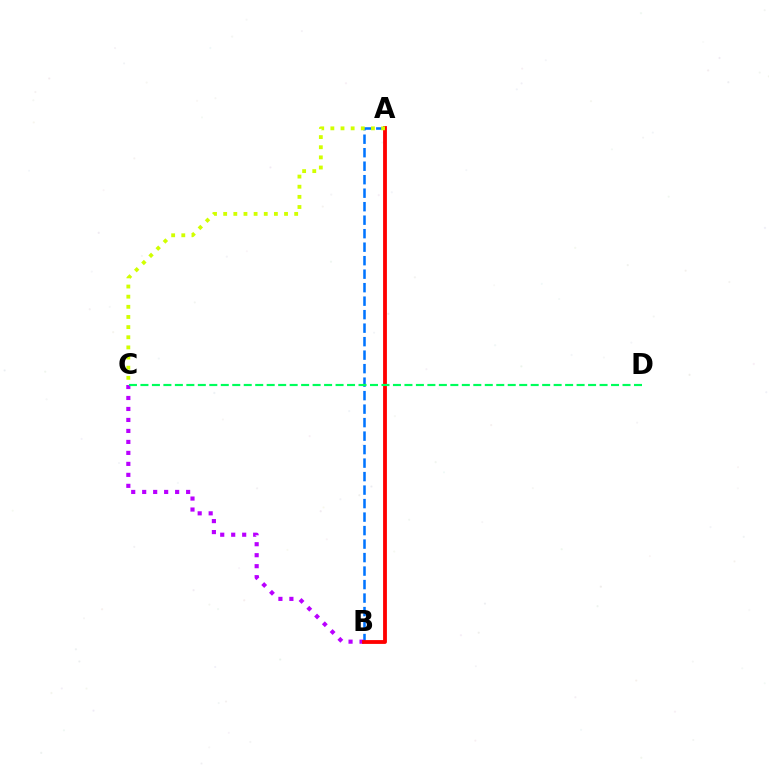{('A', 'B'): [{'color': '#0074ff', 'line_style': 'dashed', 'thickness': 1.83}, {'color': '#ff0000', 'line_style': 'solid', 'thickness': 2.75}], ('B', 'C'): [{'color': '#b900ff', 'line_style': 'dotted', 'thickness': 2.98}], ('A', 'C'): [{'color': '#d1ff00', 'line_style': 'dotted', 'thickness': 2.76}], ('C', 'D'): [{'color': '#00ff5c', 'line_style': 'dashed', 'thickness': 1.56}]}